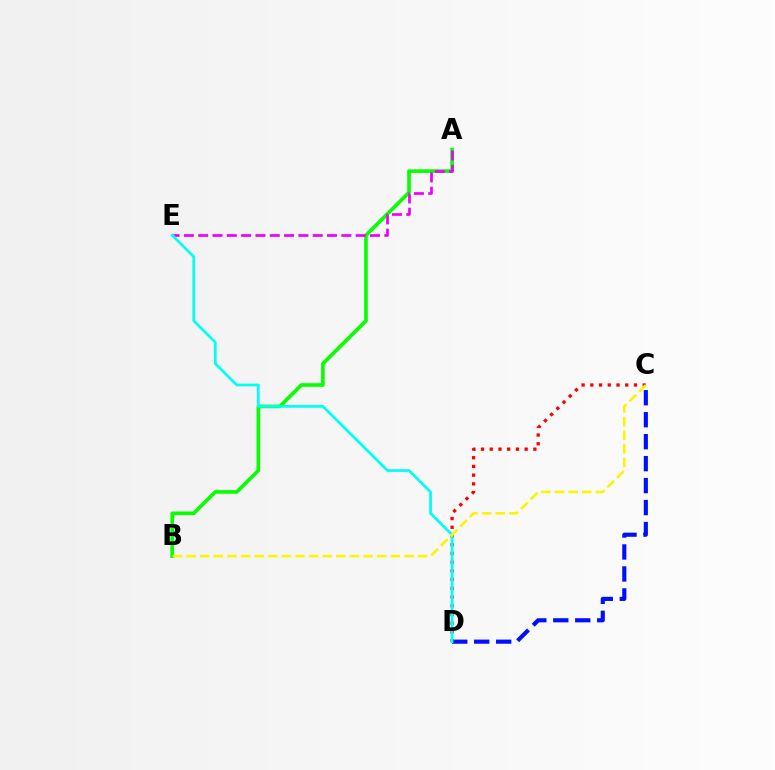{('C', 'D'): [{'color': '#ff0000', 'line_style': 'dotted', 'thickness': 2.37}, {'color': '#0010ff', 'line_style': 'dashed', 'thickness': 2.98}], ('A', 'B'): [{'color': '#08ff00', 'line_style': 'solid', 'thickness': 2.63}], ('A', 'E'): [{'color': '#ee00ff', 'line_style': 'dashed', 'thickness': 1.95}], ('D', 'E'): [{'color': '#00fff6', 'line_style': 'solid', 'thickness': 1.96}], ('B', 'C'): [{'color': '#fcf500', 'line_style': 'dashed', 'thickness': 1.85}]}